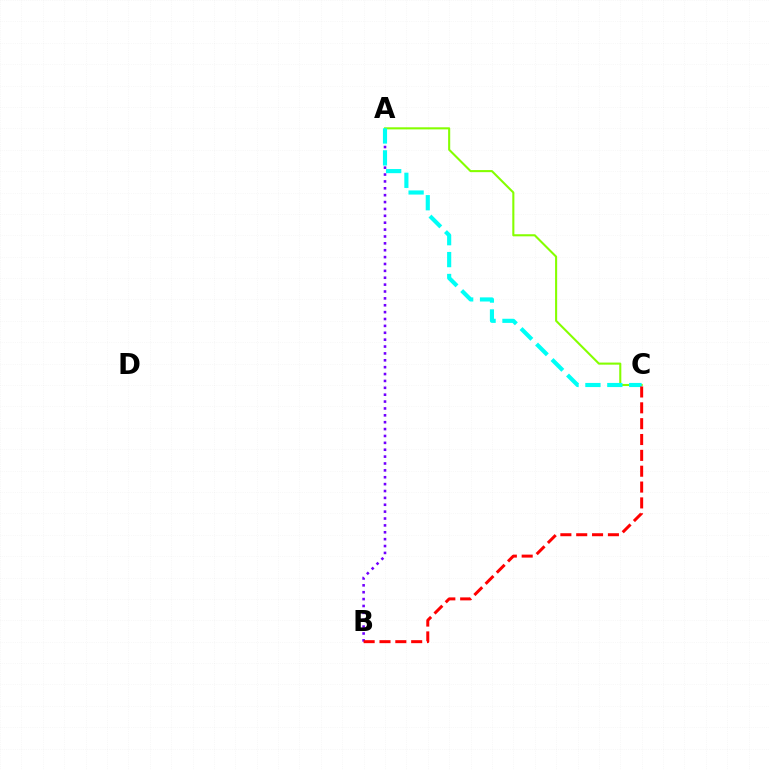{('A', 'C'): [{'color': '#84ff00', 'line_style': 'solid', 'thickness': 1.5}, {'color': '#00fff6', 'line_style': 'dashed', 'thickness': 2.98}], ('A', 'B'): [{'color': '#7200ff', 'line_style': 'dotted', 'thickness': 1.87}], ('B', 'C'): [{'color': '#ff0000', 'line_style': 'dashed', 'thickness': 2.15}]}